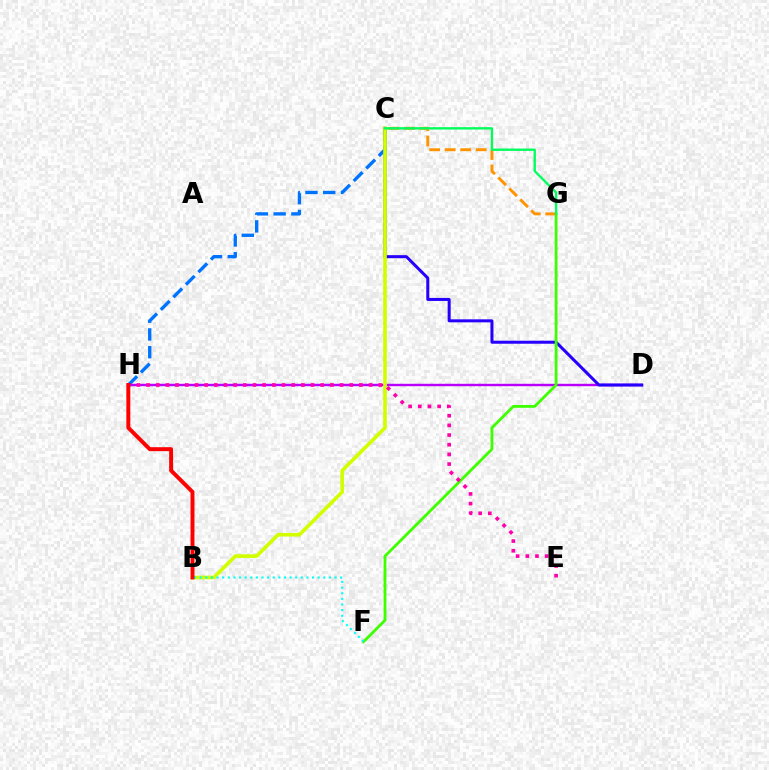{('C', 'H'): [{'color': '#0074ff', 'line_style': 'dashed', 'thickness': 2.41}], ('D', 'H'): [{'color': '#b900ff', 'line_style': 'solid', 'thickness': 1.74}], ('C', 'D'): [{'color': '#2500ff', 'line_style': 'solid', 'thickness': 2.17}], ('B', 'C'): [{'color': '#d1ff00', 'line_style': 'solid', 'thickness': 2.62}], ('F', 'G'): [{'color': '#3dff00', 'line_style': 'solid', 'thickness': 2.01}], ('B', 'F'): [{'color': '#00fff6', 'line_style': 'dotted', 'thickness': 1.53}], ('E', 'H'): [{'color': '#ff00ac', 'line_style': 'dotted', 'thickness': 2.63}], ('C', 'G'): [{'color': '#ff9400', 'line_style': 'dashed', 'thickness': 2.11}, {'color': '#00ff5c', 'line_style': 'solid', 'thickness': 1.7}], ('B', 'H'): [{'color': '#ff0000', 'line_style': 'solid', 'thickness': 2.84}]}